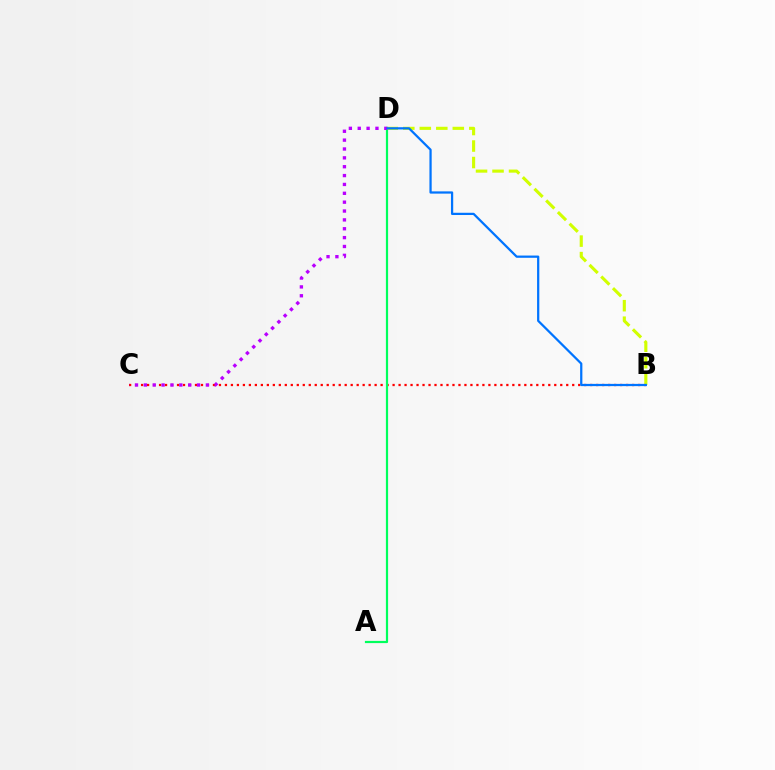{('B', 'C'): [{'color': '#ff0000', 'line_style': 'dotted', 'thickness': 1.63}], ('A', 'D'): [{'color': '#00ff5c', 'line_style': 'solid', 'thickness': 1.58}], ('C', 'D'): [{'color': '#b900ff', 'line_style': 'dotted', 'thickness': 2.41}], ('B', 'D'): [{'color': '#d1ff00', 'line_style': 'dashed', 'thickness': 2.24}, {'color': '#0074ff', 'line_style': 'solid', 'thickness': 1.61}]}